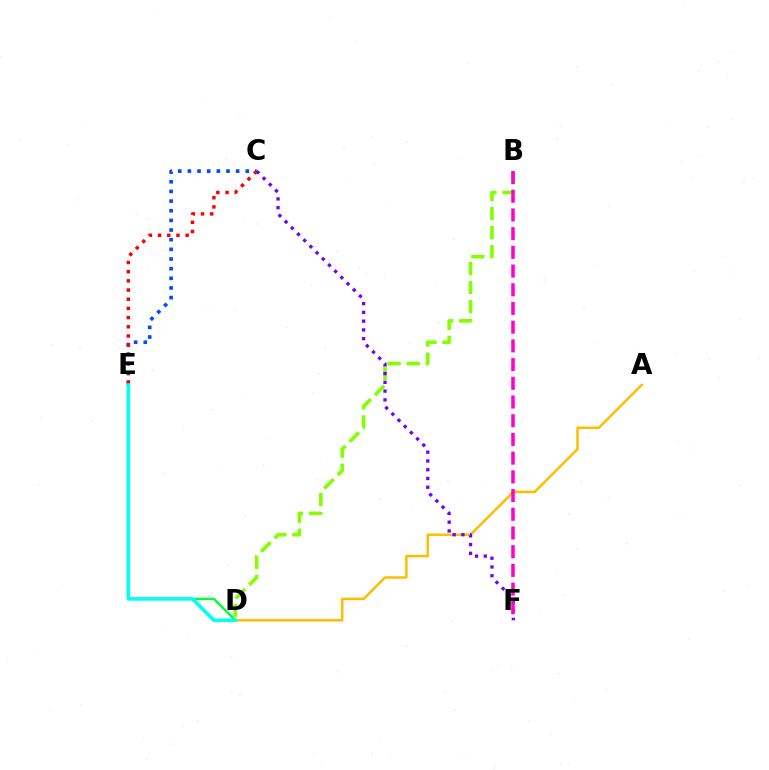{('D', 'E'): [{'color': '#00ff39', 'line_style': 'solid', 'thickness': 1.73}, {'color': '#00fff6', 'line_style': 'solid', 'thickness': 2.58}], ('B', 'D'): [{'color': '#84ff00', 'line_style': 'dashed', 'thickness': 2.59}], ('A', 'D'): [{'color': '#ffbd00', 'line_style': 'solid', 'thickness': 1.81}], ('C', 'E'): [{'color': '#004bff', 'line_style': 'dotted', 'thickness': 2.62}, {'color': '#ff0000', 'line_style': 'dotted', 'thickness': 2.5}], ('C', 'F'): [{'color': '#7200ff', 'line_style': 'dotted', 'thickness': 2.38}], ('B', 'F'): [{'color': '#ff00cf', 'line_style': 'dashed', 'thickness': 2.54}]}